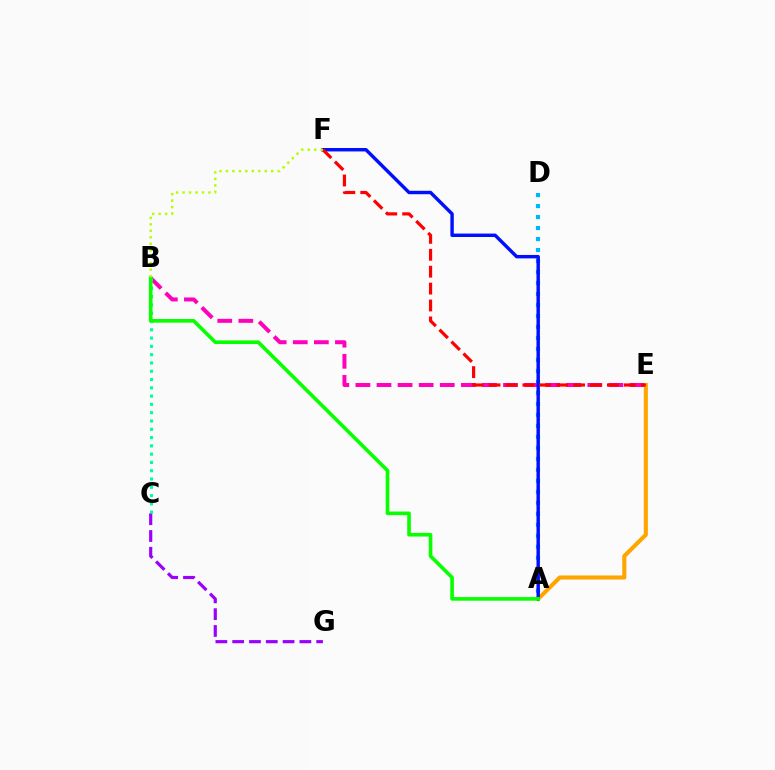{('C', 'G'): [{'color': '#9b00ff', 'line_style': 'dashed', 'thickness': 2.28}], ('B', 'E'): [{'color': '#ff00bd', 'line_style': 'dashed', 'thickness': 2.86}], ('A', 'E'): [{'color': '#ffa500', 'line_style': 'solid', 'thickness': 2.95}], ('A', 'D'): [{'color': '#00b5ff', 'line_style': 'dotted', 'thickness': 2.99}], ('B', 'C'): [{'color': '#00ff9d', 'line_style': 'dotted', 'thickness': 2.25}], ('A', 'F'): [{'color': '#0010ff', 'line_style': 'solid', 'thickness': 2.47}], ('A', 'B'): [{'color': '#08ff00', 'line_style': 'solid', 'thickness': 2.61}], ('E', 'F'): [{'color': '#ff0000', 'line_style': 'dashed', 'thickness': 2.3}], ('B', 'F'): [{'color': '#b3ff00', 'line_style': 'dotted', 'thickness': 1.76}]}